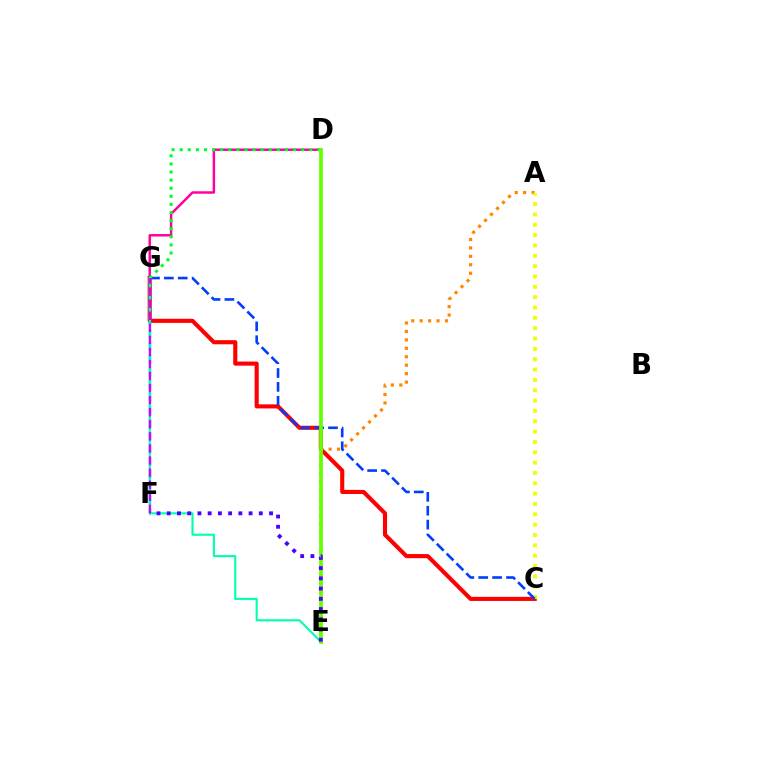{('C', 'G'): [{'color': '#ff0000', 'line_style': 'solid', 'thickness': 2.96}, {'color': '#003fff', 'line_style': 'dashed', 'thickness': 1.89}], ('D', 'G'): [{'color': '#ff00a0', 'line_style': 'solid', 'thickness': 1.78}, {'color': '#00ff27', 'line_style': 'dotted', 'thickness': 2.2}], ('A', 'E'): [{'color': '#ff8800', 'line_style': 'dotted', 'thickness': 2.3}], ('A', 'C'): [{'color': '#eeff00', 'line_style': 'dotted', 'thickness': 2.81}], ('F', 'G'): [{'color': '#00c7ff', 'line_style': 'dashed', 'thickness': 1.74}, {'color': '#d600ff', 'line_style': 'dashed', 'thickness': 1.64}], ('E', 'G'): [{'color': '#00ffaf', 'line_style': 'solid', 'thickness': 1.52}], ('D', 'E'): [{'color': '#66ff00', 'line_style': 'solid', 'thickness': 2.68}], ('E', 'F'): [{'color': '#4f00ff', 'line_style': 'dotted', 'thickness': 2.78}]}